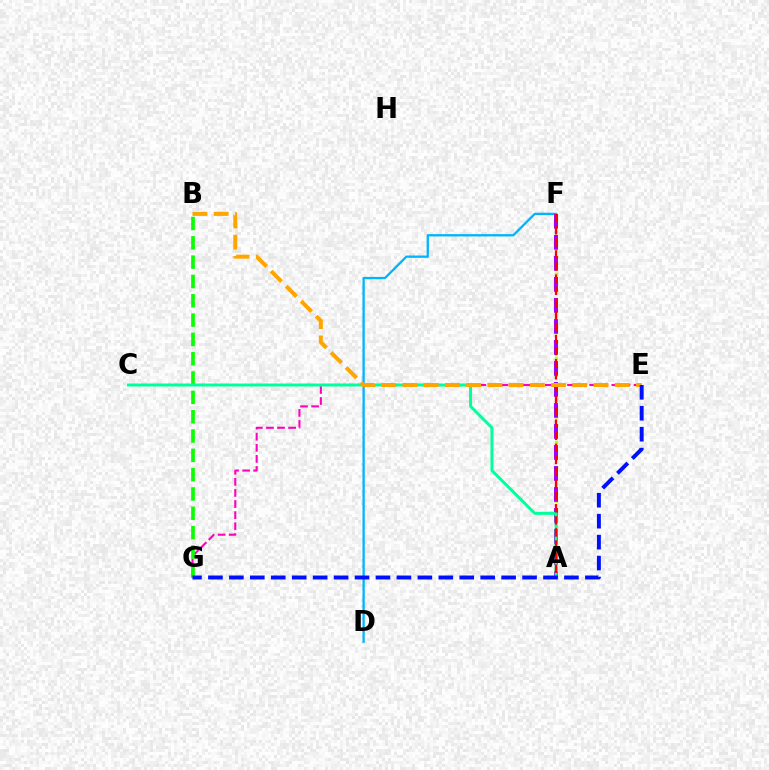{('D', 'F'): [{'color': '#00b5ff', 'line_style': 'solid', 'thickness': 1.66}], ('A', 'F'): [{'color': '#b3ff00', 'line_style': 'dotted', 'thickness': 2.29}, {'color': '#9b00ff', 'line_style': 'dashed', 'thickness': 2.85}, {'color': '#ff0000', 'line_style': 'dashed', 'thickness': 1.64}], ('E', 'G'): [{'color': '#ff00bd', 'line_style': 'dashed', 'thickness': 1.51}, {'color': '#0010ff', 'line_style': 'dashed', 'thickness': 2.84}], ('B', 'G'): [{'color': '#08ff00', 'line_style': 'dashed', 'thickness': 2.62}], ('A', 'C'): [{'color': '#00ff9d', 'line_style': 'solid', 'thickness': 2.14}], ('B', 'E'): [{'color': '#ffa500', 'line_style': 'dashed', 'thickness': 2.88}]}